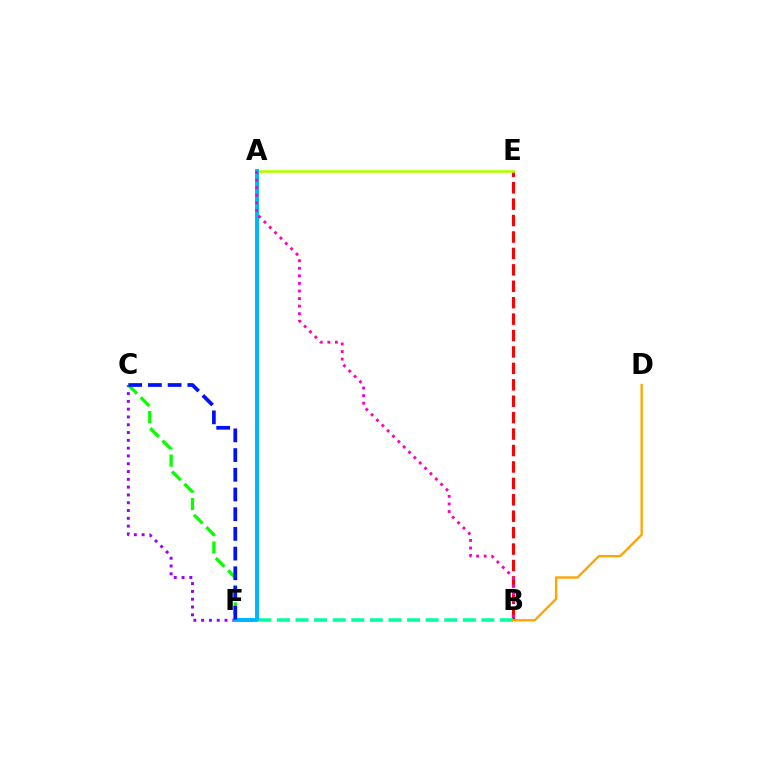{('C', 'F'): [{'color': '#9b00ff', 'line_style': 'dotted', 'thickness': 2.12}, {'color': '#08ff00', 'line_style': 'dashed', 'thickness': 2.37}, {'color': '#0010ff', 'line_style': 'dashed', 'thickness': 2.68}], ('B', 'E'): [{'color': '#ff0000', 'line_style': 'dashed', 'thickness': 2.23}], ('A', 'E'): [{'color': '#b3ff00', 'line_style': 'solid', 'thickness': 1.91}], ('B', 'F'): [{'color': '#00ff9d', 'line_style': 'dashed', 'thickness': 2.53}], ('B', 'D'): [{'color': '#ffa500', 'line_style': 'solid', 'thickness': 1.69}], ('A', 'F'): [{'color': '#00b5ff', 'line_style': 'solid', 'thickness': 2.84}], ('A', 'B'): [{'color': '#ff00bd', 'line_style': 'dotted', 'thickness': 2.06}]}